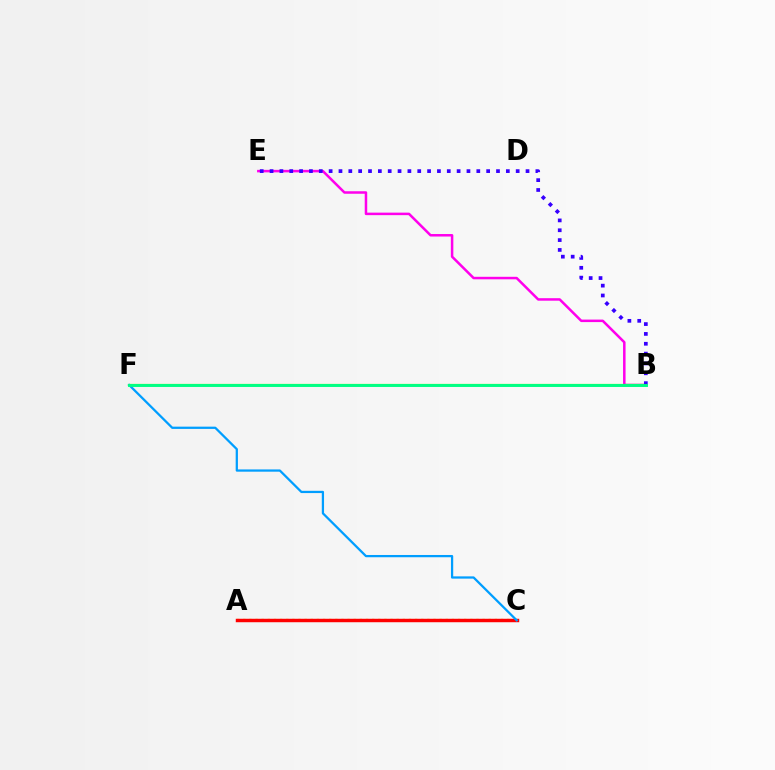{('B', 'E'): [{'color': '#ff00ed', 'line_style': 'solid', 'thickness': 1.81}, {'color': '#3700ff', 'line_style': 'dotted', 'thickness': 2.67}], ('B', 'F'): [{'color': '#4fff00', 'line_style': 'solid', 'thickness': 1.6}, {'color': '#00ff86', 'line_style': 'solid', 'thickness': 2.11}], ('A', 'C'): [{'color': '#ffd500', 'line_style': 'dotted', 'thickness': 1.67}, {'color': '#ff0000', 'line_style': 'solid', 'thickness': 2.49}], ('C', 'F'): [{'color': '#009eff', 'line_style': 'solid', 'thickness': 1.62}]}